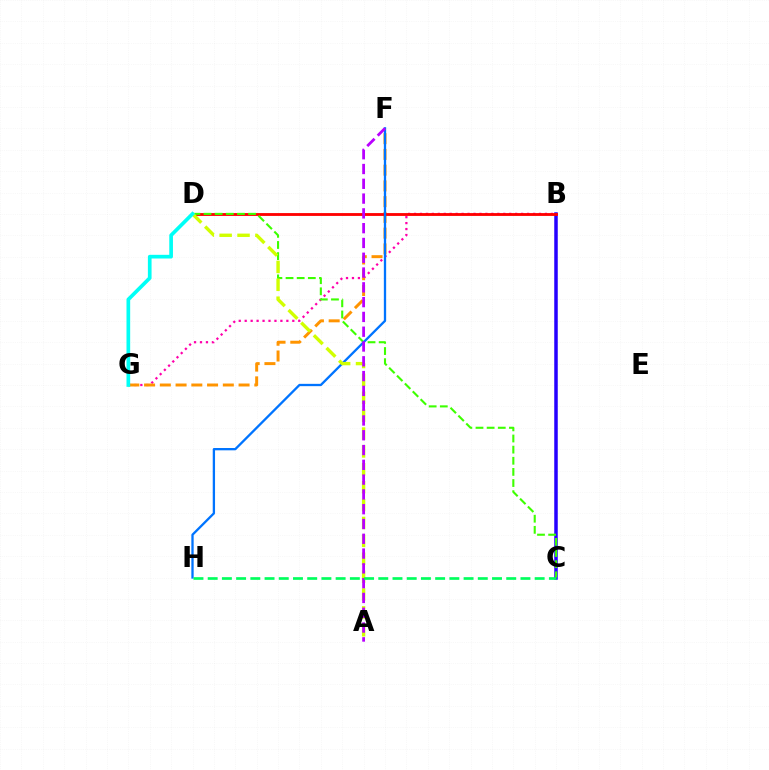{('B', 'G'): [{'color': '#ff00ac', 'line_style': 'dotted', 'thickness': 1.62}], ('F', 'G'): [{'color': '#ff9400', 'line_style': 'dashed', 'thickness': 2.14}], ('B', 'C'): [{'color': '#2500ff', 'line_style': 'solid', 'thickness': 2.52}], ('B', 'D'): [{'color': '#ff0000', 'line_style': 'solid', 'thickness': 2.04}], ('C', 'D'): [{'color': '#3dff00', 'line_style': 'dashed', 'thickness': 1.51}], ('F', 'H'): [{'color': '#0074ff', 'line_style': 'solid', 'thickness': 1.66}], ('A', 'D'): [{'color': '#d1ff00', 'line_style': 'dashed', 'thickness': 2.43}], ('D', 'G'): [{'color': '#00fff6', 'line_style': 'solid', 'thickness': 2.65}], ('A', 'F'): [{'color': '#b900ff', 'line_style': 'dashed', 'thickness': 2.01}], ('C', 'H'): [{'color': '#00ff5c', 'line_style': 'dashed', 'thickness': 1.93}]}